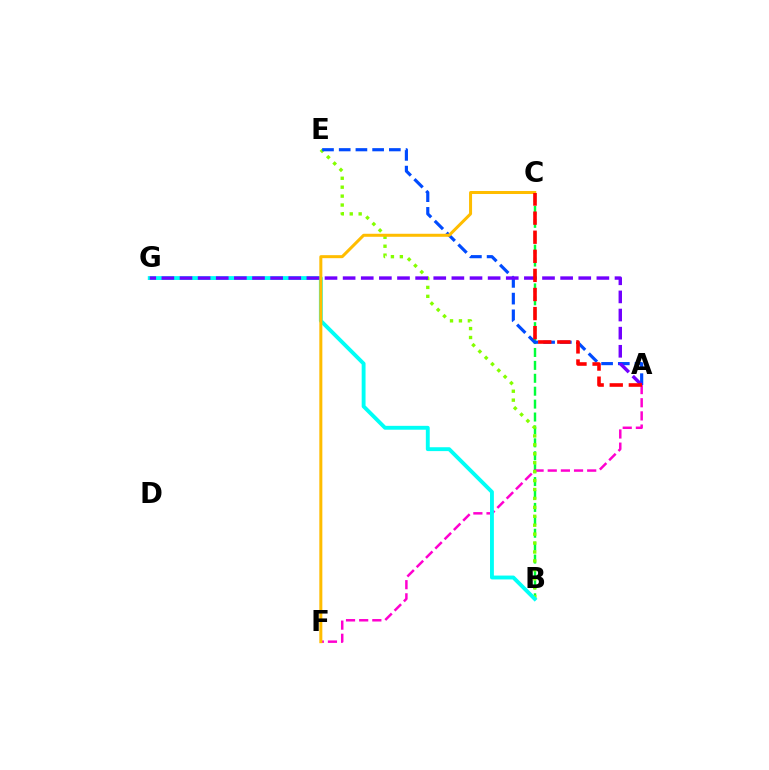{('B', 'C'): [{'color': '#00ff39', 'line_style': 'dashed', 'thickness': 1.75}], ('A', 'F'): [{'color': '#ff00cf', 'line_style': 'dashed', 'thickness': 1.79}], ('B', 'E'): [{'color': '#84ff00', 'line_style': 'dotted', 'thickness': 2.43}], ('A', 'E'): [{'color': '#004bff', 'line_style': 'dashed', 'thickness': 2.27}], ('B', 'G'): [{'color': '#00fff6', 'line_style': 'solid', 'thickness': 2.79}], ('C', 'F'): [{'color': '#ffbd00', 'line_style': 'solid', 'thickness': 2.17}], ('A', 'G'): [{'color': '#7200ff', 'line_style': 'dashed', 'thickness': 2.46}], ('A', 'C'): [{'color': '#ff0000', 'line_style': 'dashed', 'thickness': 2.59}]}